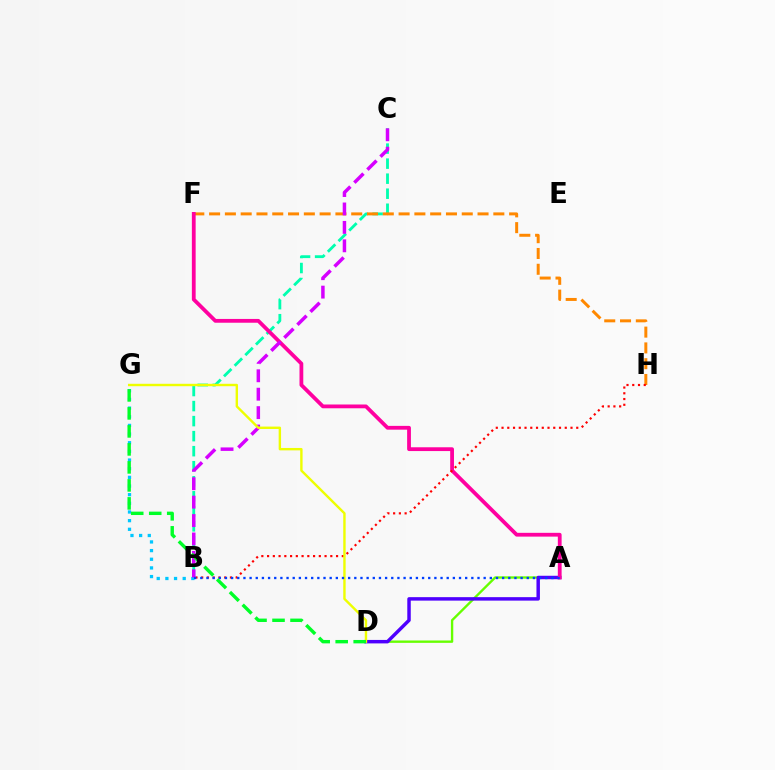{('A', 'D'): [{'color': '#66ff00', 'line_style': 'solid', 'thickness': 1.7}, {'color': '#4f00ff', 'line_style': 'solid', 'thickness': 2.5}], ('B', 'C'): [{'color': '#00ffaf', 'line_style': 'dashed', 'thickness': 2.04}, {'color': '#d600ff', 'line_style': 'dashed', 'thickness': 2.5}], ('F', 'H'): [{'color': '#ff8800', 'line_style': 'dashed', 'thickness': 2.15}], ('A', 'F'): [{'color': '#ff00a0', 'line_style': 'solid', 'thickness': 2.73}], ('B', 'H'): [{'color': '#ff0000', 'line_style': 'dotted', 'thickness': 1.56}], ('B', 'G'): [{'color': '#00c7ff', 'line_style': 'dotted', 'thickness': 2.35}], ('D', 'G'): [{'color': '#eeff00', 'line_style': 'solid', 'thickness': 1.73}, {'color': '#00ff27', 'line_style': 'dashed', 'thickness': 2.44}], ('A', 'B'): [{'color': '#003fff', 'line_style': 'dotted', 'thickness': 1.67}]}